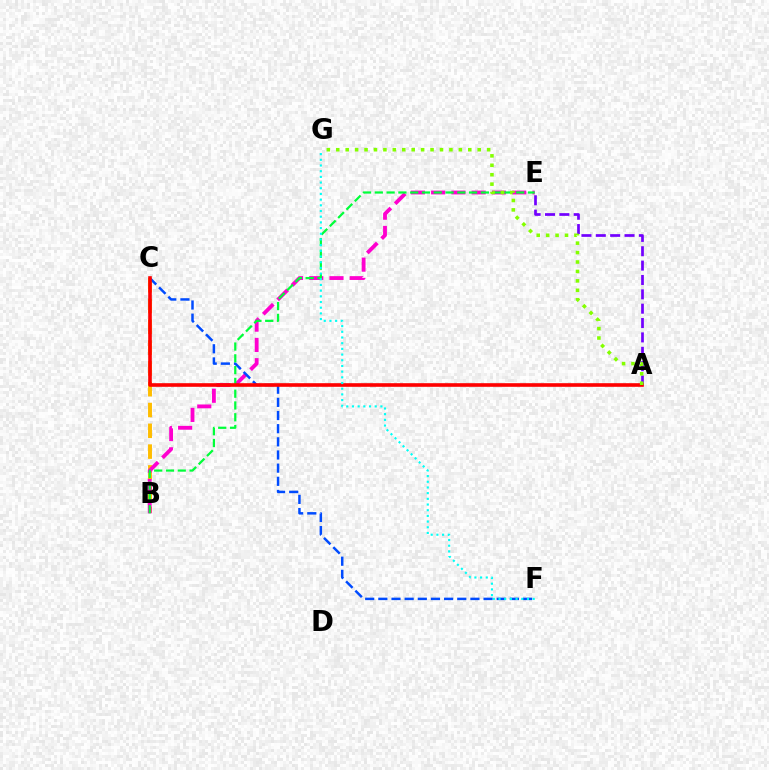{('A', 'E'): [{'color': '#7200ff', 'line_style': 'dashed', 'thickness': 1.95}], ('B', 'C'): [{'color': '#ffbd00', 'line_style': 'dashed', 'thickness': 2.82}], ('B', 'E'): [{'color': '#ff00cf', 'line_style': 'dashed', 'thickness': 2.75}, {'color': '#00ff39', 'line_style': 'dashed', 'thickness': 1.6}], ('C', 'F'): [{'color': '#004bff', 'line_style': 'dashed', 'thickness': 1.79}], ('A', 'C'): [{'color': '#ff0000', 'line_style': 'solid', 'thickness': 2.6}], ('A', 'G'): [{'color': '#84ff00', 'line_style': 'dotted', 'thickness': 2.56}], ('F', 'G'): [{'color': '#00fff6', 'line_style': 'dotted', 'thickness': 1.55}]}